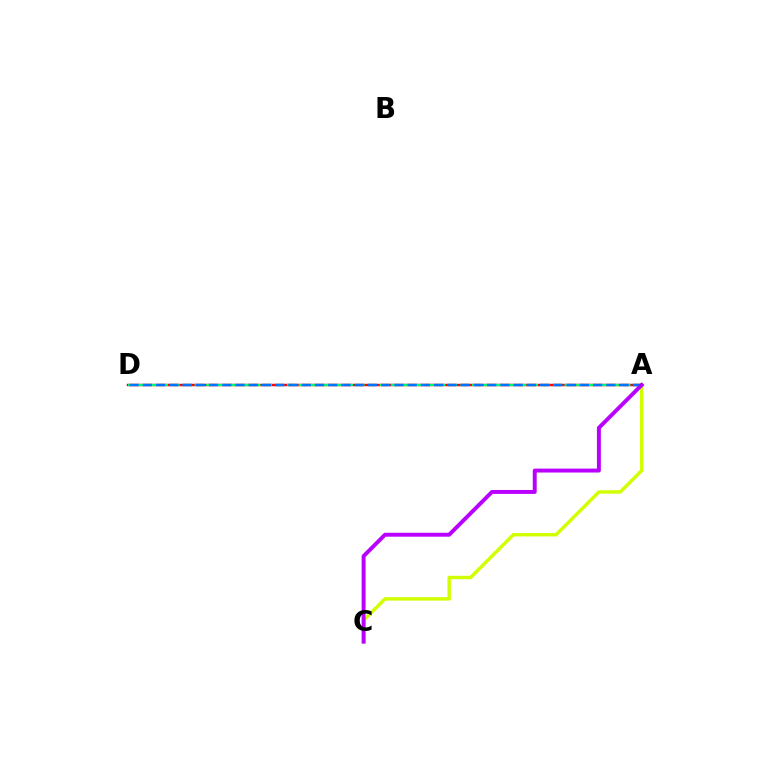{('A', 'D'): [{'color': '#ff0000', 'line_style': 'solid', 'thickness': 1.76}, {'color': '#00ff5c', 'line_style': 'dashed', 'thickness': 1.57}, {'color': '#0074ff', 'line_style': 'dashed', 'thickness': 1.8}], ('A', 'C'): [{'color': '#d1ff00', 'line_style': 'solid', 'thickness': 2.46}, {'color': '#b900ff', 'line_style': 'solid', 'thickness': 2.83}]}